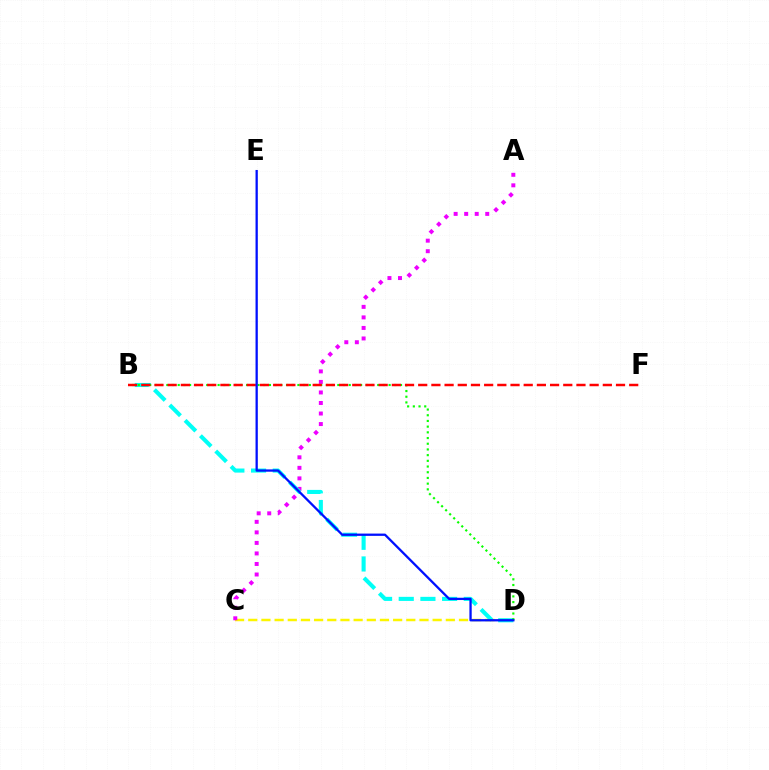{('C', 'D'): [{'color': '#fcf500', 'line_style': 'dashed', 'thickness': 1.79}], ('A', 'C'): [{'color': '#ee00ff', 'line_style': 'dotted', 'thickness': 2.86}], ('B', 'D'): [{'color': '#00fff6', 'line_style': 'dashed', 'thickness': 2.94}, {'color': '#08ff00', 'line_style': 'dotted', 'thickness': 1.55}], ('B', 'F'): [{'color': '#ff0000', 'line_style': 'dashed', 'thickness': 1.79}], ('D', 'E'): [{'color': '#0010ff', 'line_style': 'solid', 'thickness': 1.65}]}